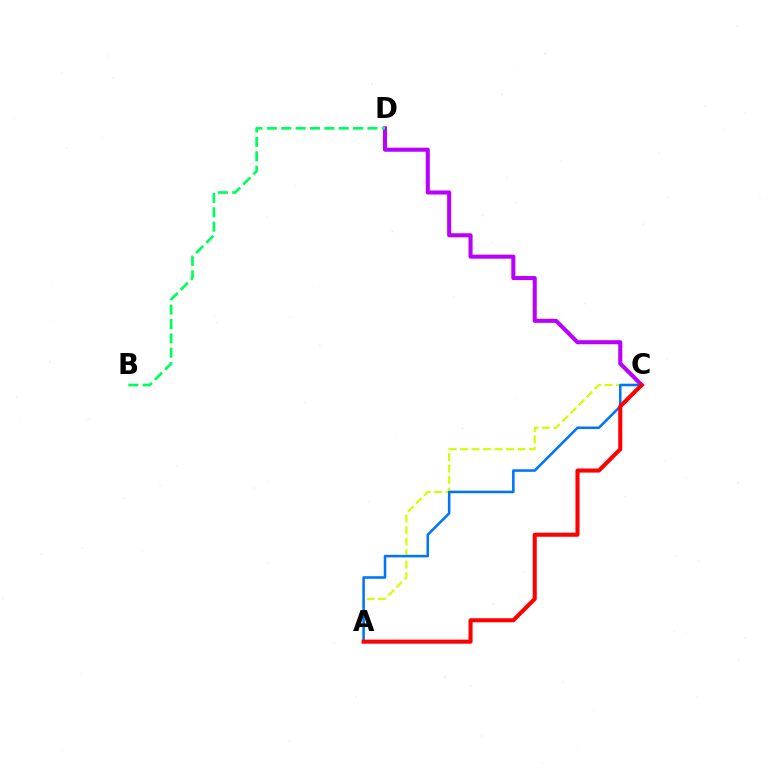{('C', 'D'): [{'color': '#b900ff', 'line_style': 'solid', 'thickness': 2.92}], ('A', 'C'): [{'color': '#d1ff00', 'line_style': 'dashed', 'thickness': 1.56}, {'color': '#0074ff', 'line_style': 'solid', 'thickness': 1.83}, {'color': '#ff0000', 'line_style': 'solid', 'thickness': 2.92}], ('B', 'D'): [{'color': '#00ff5c', 'line_style': 'dashed', 'thickness': 1.95}]}